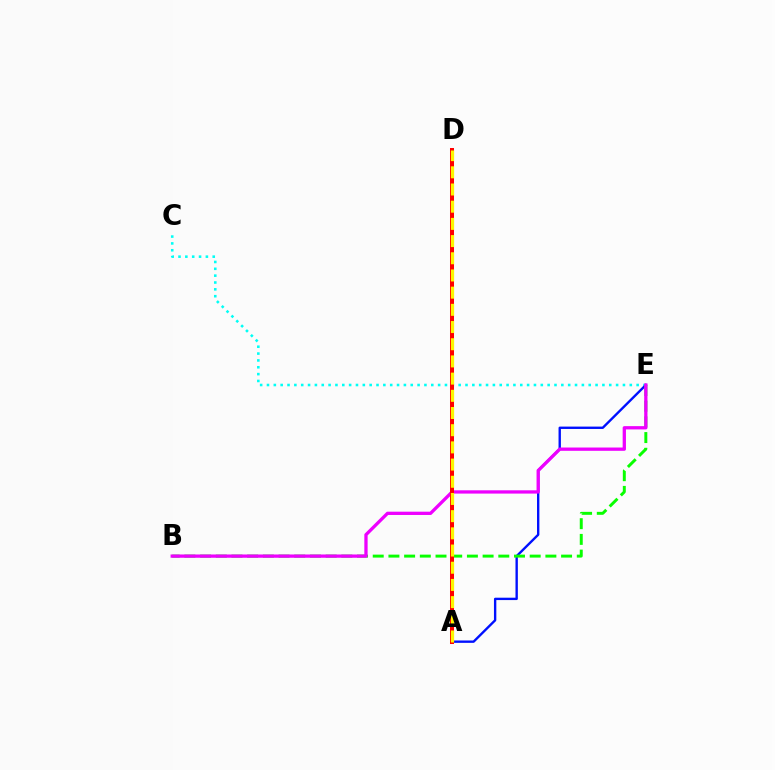{('C', 'E'): [{'color': '#00fff6', 'line_style': 'dotted', 'thickness': 1.86}], ('A', 'E'): [{'color': '#0010ff', 'line_style': 'solid', 'thickness': 1.71}], ('B', 'E'): [{'color': '#08ff00', 'line_style': 'dashed', 'thickness': 2.13}, {'color': '#ee00ff', 'line_style': 'solid', 'thickness': 2.37}], ('A', 'D'): [{'color': '#ff0000', 'line_style': 'solid', 'thickness': 2.89}, {'color': '#fcf500', 'line_style': 'dashed', 'thickness': 2.34}]}